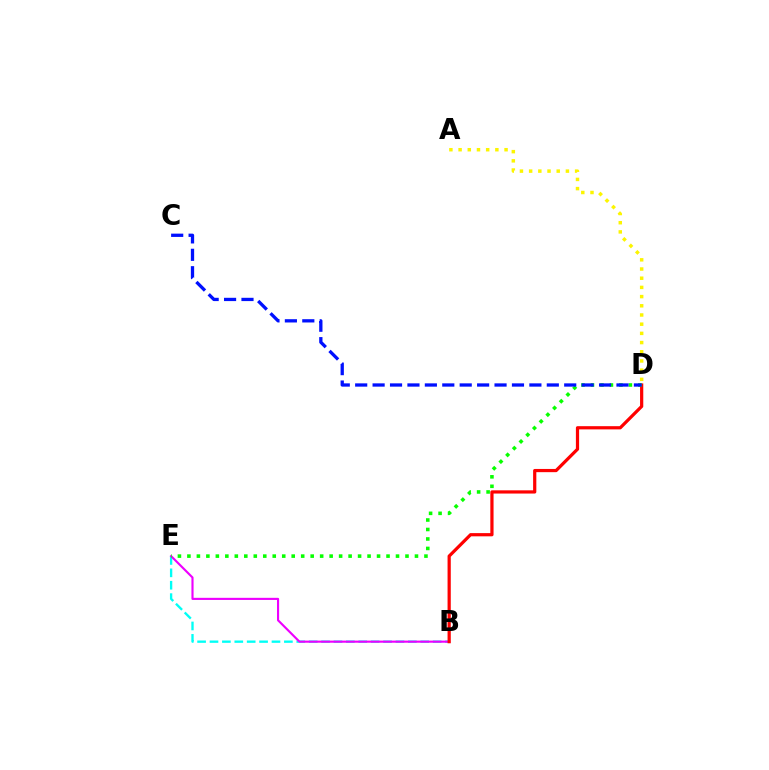{('B', 'E'): [{'color': '#00fff6', 'line_style': 'dashed', 'thickness': 1.68}, {'color': '#ee00ff', 'line_style': 'solid', 'thickness': 1.53}], ('B', 'D'): [{'color': '#ff0000', 'line_style': 'solid', 'thickness': 2.31}], ('D', 'E'): [{'color': '#08ff00', 'line_style': 'dotted', 'thickness': 2.58}], ('C', 'D'): [{'color': '#0010ff', 'line_style': 'dashed', 'thickness': 2.37}], ('A', 'D'): [{'color': '#fcf500', 'line_style': 'dotted', 'thickness': 2.5}]}